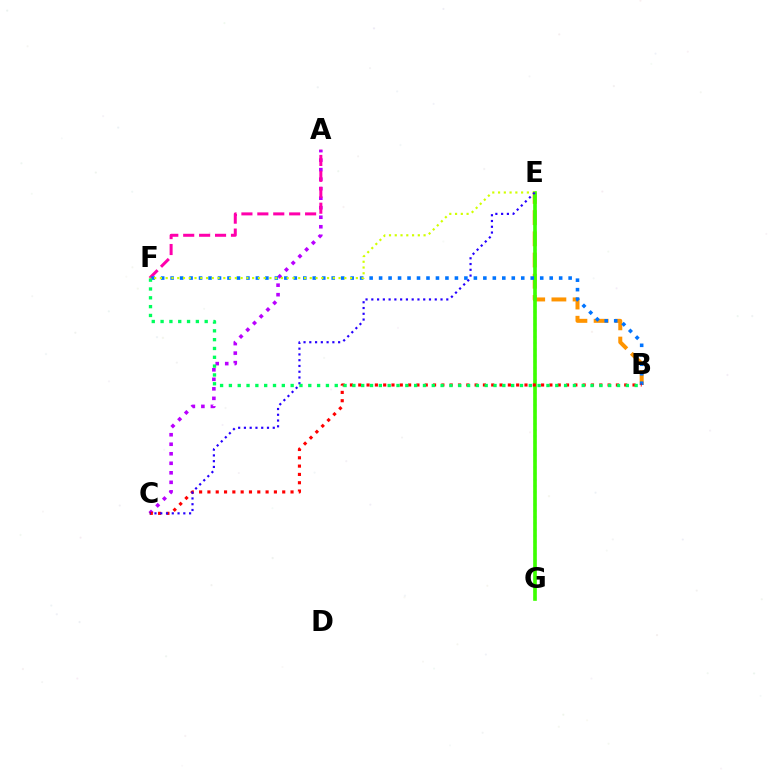{('B', 'E'): [{'color': '#ff9400', 'line_style': 'dashed', 'thickness': 2.88}], ('A', 'C'): [{'color': '#b900ff', 'line_style': 'dotted', 'thickness': 2.59}], ('E', 'G'): [{'color': '#00fff6', 'line_style': 'dotted', 'thickness': 1.69}, {'color': '#3dff00', 'line_style': 'solid', 'thickness': 2.63}], ('A', 'F'): [{'color': '#ff00ac', 'line_style': 'dashed', 'thickness': 2.16}], ('B', 'F'): [{'color': '#0074ff', 'line_style': 'dotted', 'thickness': 2.57}, {'color': '#00ff5c', 'line_style': 'dotted', 'thickness': 2.4}], ('B', 'C'): [{'color': '#ff0000', 'line_style': 'dotted', 'thickness': 2.26}], ('E', 'F'): [{'color': '#d1ff00', 'line_style': 'dotted', 'thickness': 1.57}], ('C', 'E'): [{'color': '#2500ff', 'line_style': 'dotted', 'thickness': 1.57}]}